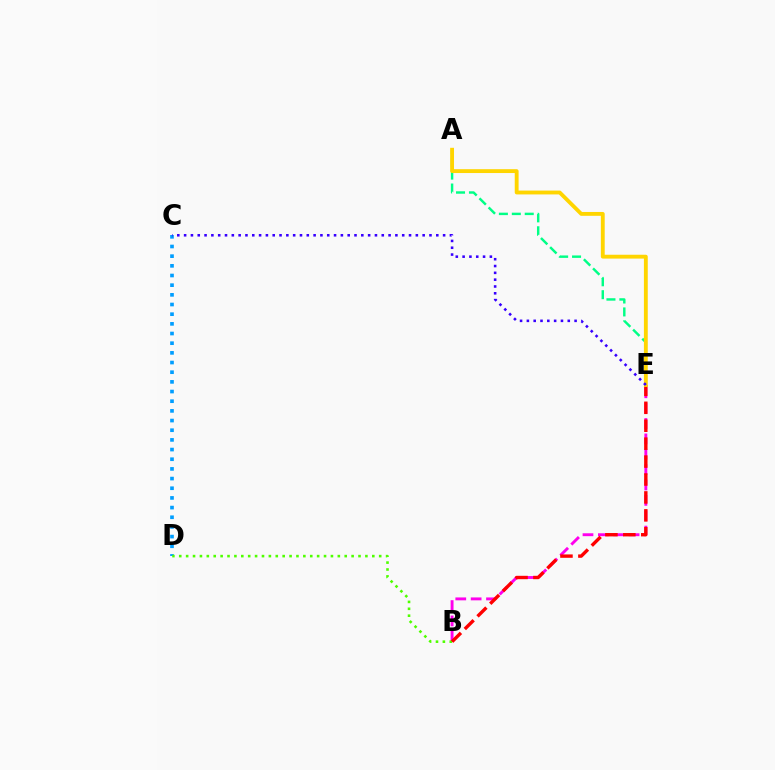{('C', 'D'): [{'color': '#009eff', 'line_style': 'dotted', 'thickness': 2.63}], ('B', 'E'): [{'color': '#ff00ed', 'line_style': 'dashed', 'thickness': 2.09}, {'color': '#ff0000', 'line_style': 'dashed', 'thickness': 2.44}], ('A', 'E'): [{'color': '#00ff86', 'line_style': 'dashed', 'thickness': 1.76}, {'color': '#ffd500', 'line_style': 'solid', 'thickness': 2.77}], ('B', 'D'): [{'color': '#4fff00', 'line_style': 'dotted', 'thickness': 1.87}], ('C', 'E'): [{'color': '#3700ff', 'line_style': 'dotted', 'thickness': 1.85}]}